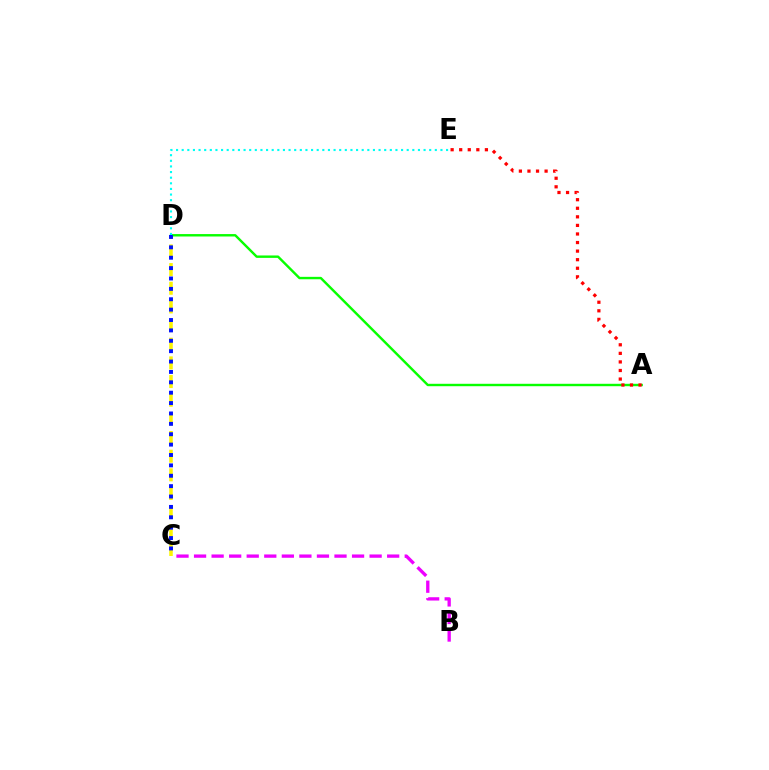{('A', 'D'): [{'color': '#08ff00', 'line_style': 'solid', 'thickness': 1.74}], ('D', 'E'): [{'color': '#00fff6', 'line_style': 'dotted', 'thickness': 1.53}], ('A', 'E'): [{'color': '#ff0000', 'line_style': 'dotted', 'thickness': 2.33}], ('C', 'D'): [{'color': '#fcf500', 'line_style': 'dashed', 'thickness': 2.53}, {'color': '#0010ff', 'line_style': 'dotted', 'thickness': 2.82}], ('B', 'C'): [{'color': '#ee00ff', 'line_style': 'dashed', 'thickness': 2.38}]}